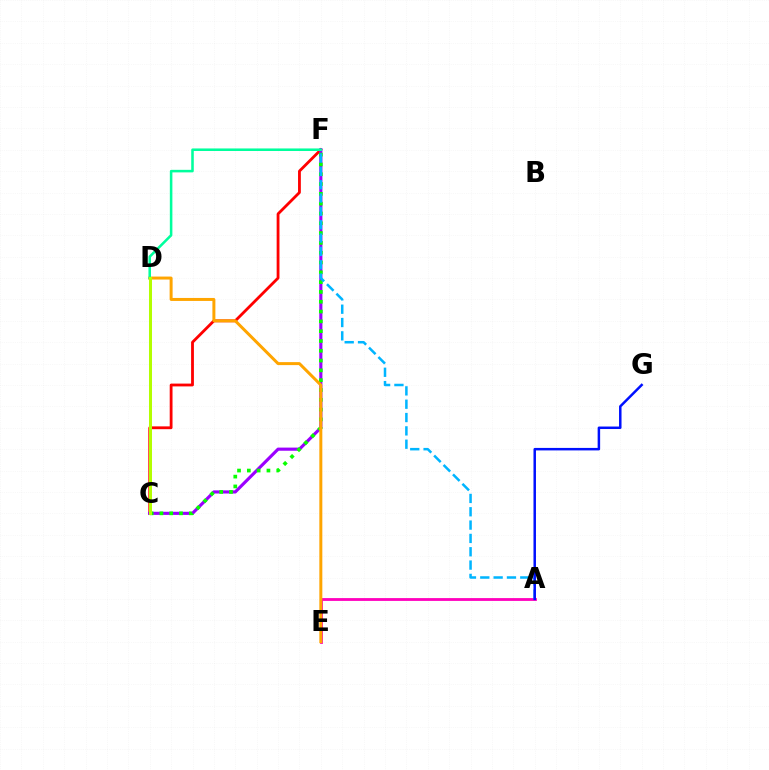{('A', 'E'): [{'color': '#ff00bd', 'line_style': 'solid', 'thickness': 2.03}], ('C', 'F'): [{'color': '#ff0000', 'line_style': 'solid', 'thickness': 2.02}, {'color': '#9b00ff', 'line_style': 'solid', 'thickness': 2.26}, {'color': '#08ff00', 'line_style': 'dotted', 'thickness': 2.66}], ('A', 'F'): [{'color': '#00b5ff', 'line_style': 'dashed', 'thickness': 1.81}], ('A', 'G'): [{'color': '#0010ff', 'line_style': 'solid', 'thickness': 1.8}], ('D', 'E'): [{'color': '#ffa500', 'line_style': 'solid', 'thickness': 2.15}], ('D', 'F'): [{'color': '#00ff9d', 'line_style': 'solid', 'thickness': 1.84}], ('C', 'D'): [{'color': '#b3ff00', 'line_style': 'solid', 'thickness': 2.17}]}